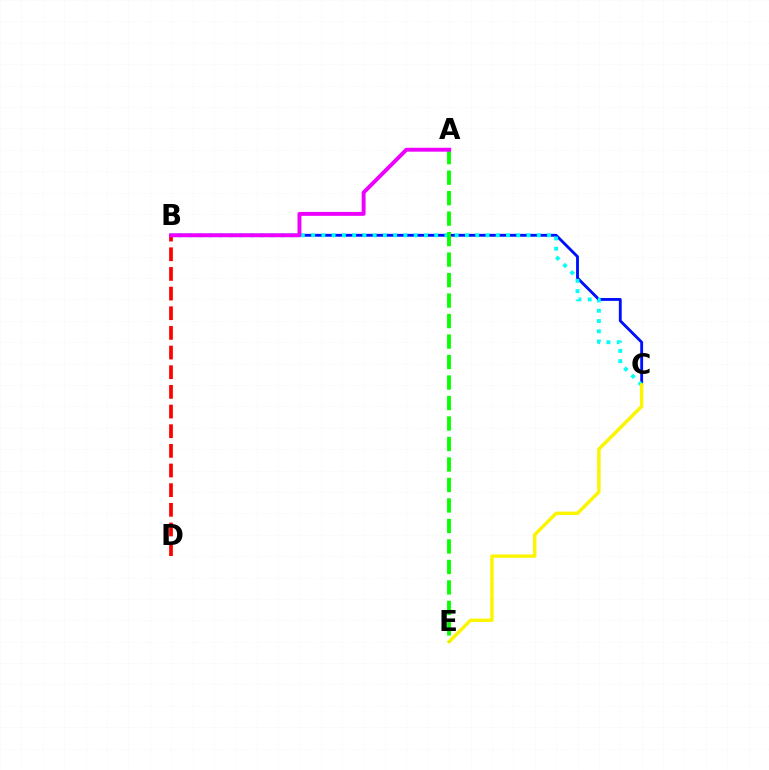{('B', 'C'): [{'color': '#0010ff', 'line_style': 'solid', 'thickness': 2.06}, {'color': '#00fff6', 'line_style': 'dotted', 'thickness': 2.79}], ('B', 'D'): [{'color': '#ff0000', 'line_style': 'dashed', 'thickness': 2.67}], ('C', 'E'): [{'color': '#fcf500', 'line_style': 'solid', 'thickness': 2.48}], ('A', 'E'): [{'color': '#08ff00', 'line_style': 'dashed', 'thickness': 2.78}], ('A', 'B'): [{'color': '#ee00ff', 'line_style': 'solid', 'thickness': 2.81}]}